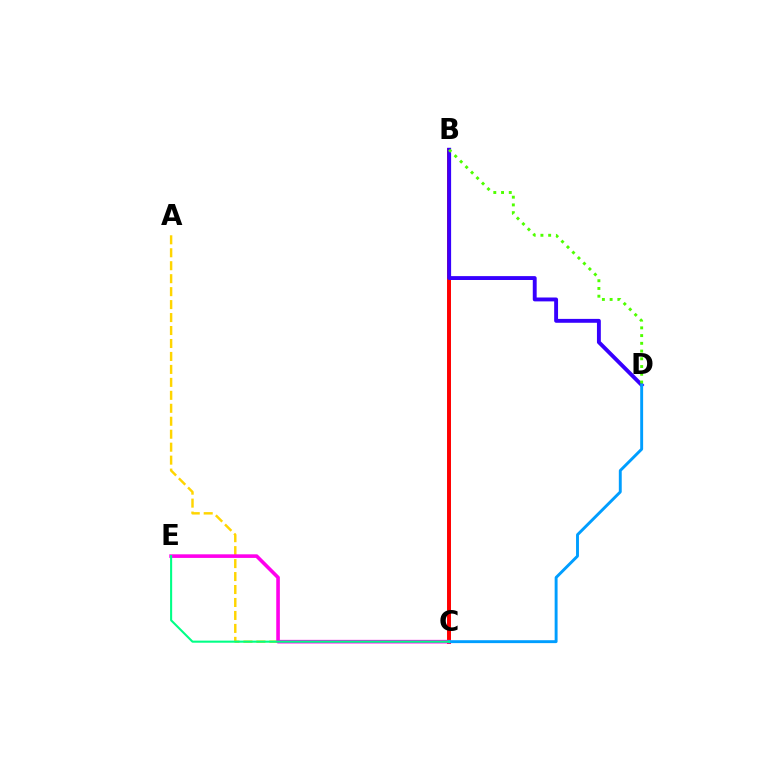{('A', 'C'): [{'color': '#ffd500', 'line_style': 'dashed', 'thickness': 1.76}], ('B', 'C'): [{'color': '#ff0000', 'line_style': 'solid', 'thickness': 2.85}], ('C', 'E'): [{'color': '#ff00ed', 'line_style': 'solid', 'thickness': 2.6}, {'color': '#00ff86', 'line_style': 'solid', 'thickness': 1.51}], ('B', 'D'): [{'color': '#3700ff', 'line_style': 'solid', 'thickness': 2.8}, {'color': '#4fff00', 'line_style': 'dotted', 'thickness': 2.1}], ('C', 'D'): [{'color': '#009eff', 'line_style': 'solid', 'thickness': 2.09}]}